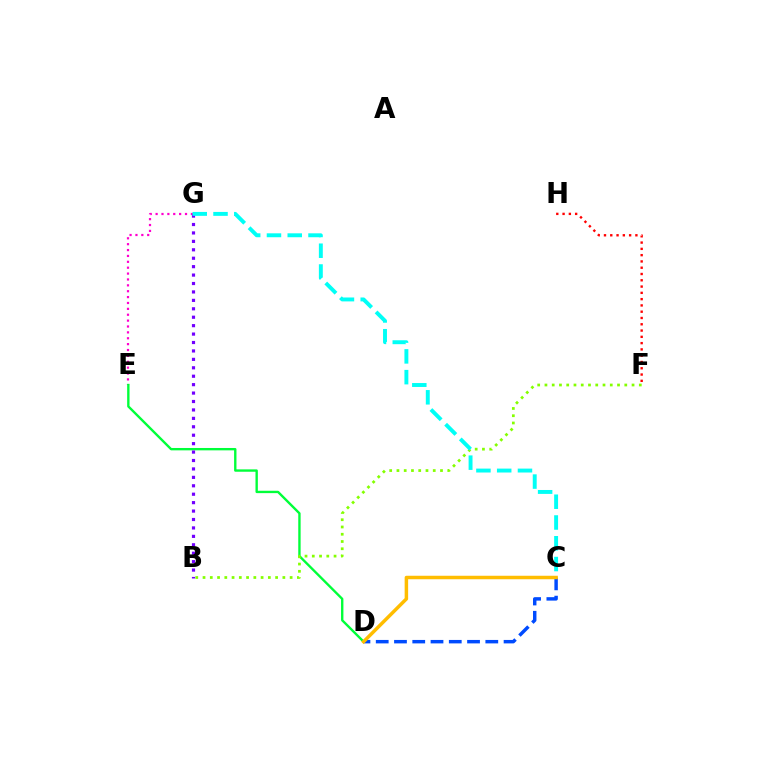{('E', 'G'): [{'color': '#ff00cf', 'line_style': 'dotted', 'thickness': 1.6}], ('D', 'E'): [{'color': '#00ff39', 'line_style': 'solid', 'thickness': 1.71}], ('B', 'F'): [{'color': '#84ff00', 'line_style': 'dotted', 'thickness': 1.97}], ('B', 'G'): [{'color': '#7200ff', 'line_style': 'dotted', 'thickness': 2.29}], ('C', 'G'): [{'color': '#00fff6', 'line_style': 'dashed', 'thickness': 2.82}], ('C', 'D'): [{'color': '#004bff', 'line_style': 'dashed', 'thickness': 2.48}, {'color': '#ffbd00', 'line_style': 'solid', 'thickness': 2.51}], ('F', 'H'): [{'color': '#ff0000', 'line_style': 'dotted', 'thickness': 1.71}]}